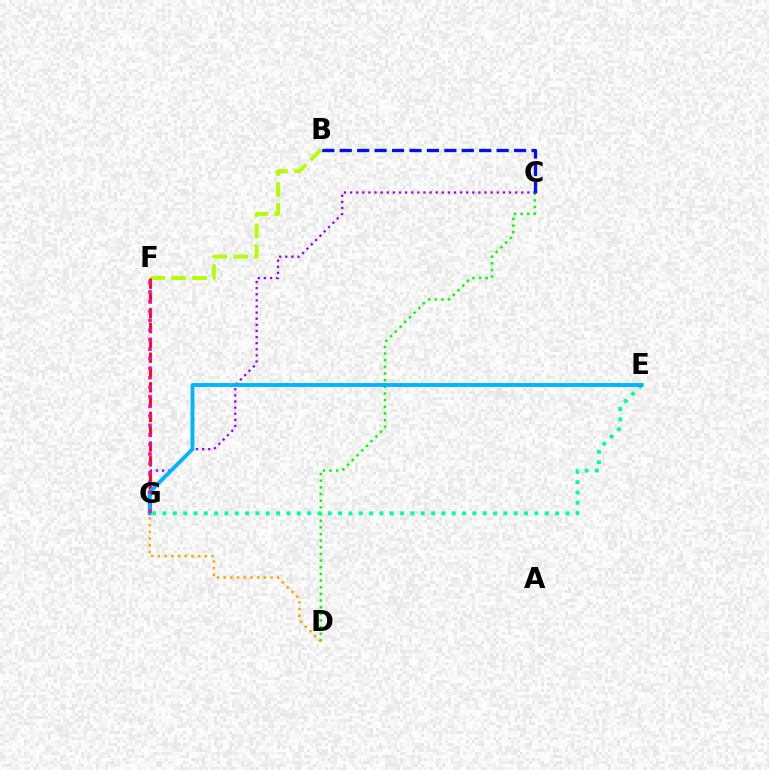{('C', 'G'): [{'color': '#9b00ff', 'line_style': 'dotted', 'thickness': 1.66}], ('C', 'D'): [{'color': '#08ff00', 'line_style': 'dotted', 'thickness': 1.81}], ('B', 'F'): [{'color': '#b3ff00', 'line_style': 'dashed', 'thickness': 2.84}], ('E', 'G'): [{'color': '#00ff9d', 'line_style': 'dotted', 'thickness': 2.81}, {'color': '#00b5ff', 'line_style': 'solid', 'thickness': 2.79}], ('D', 'G'): [{'color': '#ffa500', 'line_style': 'dotted', 'thickness': 1.82}], ('B', 'C'): [{'color': '#0010ff', 'line_style': 'dashed', 'thickness': 2.37}], ('F', 'G'): [{'color': '#ff0000', 'line_style': 'dashed', 'thickness': 2.01}, {'color': '#ff00bd', 'line_style': 'dotted', 'thickness': 2.59}]}